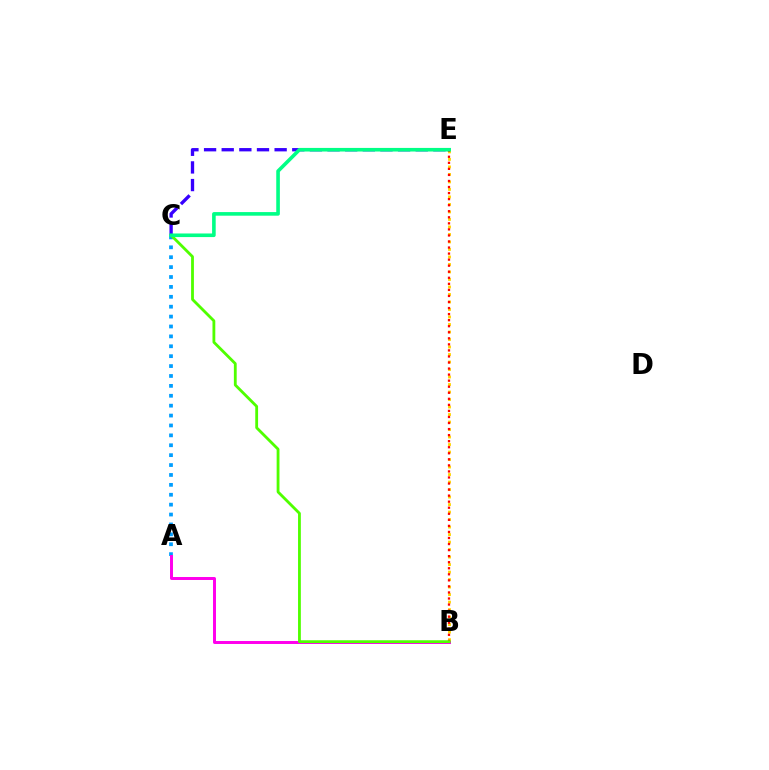{('A', 'C'): [{'color': '#009eff', 'line_style': 'dotted', 'thickness': 2.69}], ('A', 'B'): [{'color': '#ff00ed', 'line_style': 'solid', 'thickness': 2.14}], ('B', 'E'): [{'color': '#ffd500', 'line_style': 'dotted', 'thickness': 2.04}, {'color': '#ff0000', 'line_style': 'dotted', 'thickness': 1.64}], ('B', 'C'): [{'color': '#4fff00', 'line_style': 'solid', 'thickness': 2.03}], ('C', 'E'): [{'color': '#3700ff', 'line_style': 'dashed', 'thickness': 2.4}, {'color': '#00ff86', 'line_style': 'solid', 'thickness': 2.59}]}